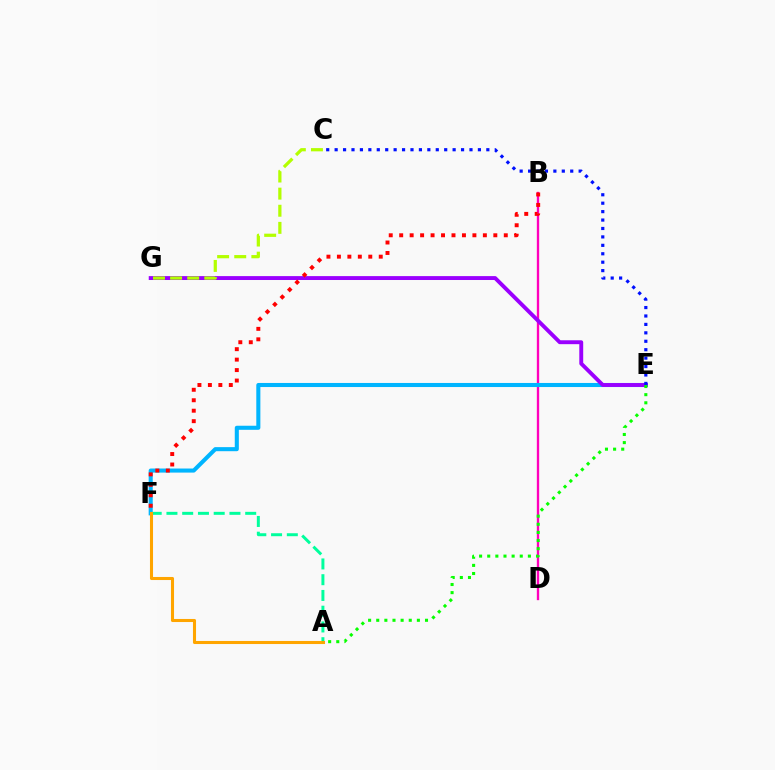{('B', 'D'): [{'color': '#ff00bd', 'line_style': 'solid', 'thickness': 1.69}], ('E', 'F'): [{'color': '#00b5ff', 'line_style': 'solid', 'thickness': 2.93}], ('E', 'G'): [{'color': '#9b00ff', 'line_style': 'solid', 'thickness': 2.81}], ('C', 'E'): [{'color': '#0010ff', 'line_style': 'dotted', 'thickness': 2.29}], ('A', 'F'): [{'color': '#00ff9d', 'line_style': 'dashed', 'thickness': 2.14}, {'color': '#ffa500', 'line_style': 'solid', 'thickness': 2.21}], ('C', 'G'): [{'color': '#b3ff00', 'line_style': 'dashed', 'thickness': 2.32}], ('B', 'F'): [{'color': '#ff0000', 'line_style': 'dotted', 'thickness': 2.84}], ('A', 'E'): [{'color': '#08ff00', 'line_style': 'dotted', 'thickness': 2.21}]}